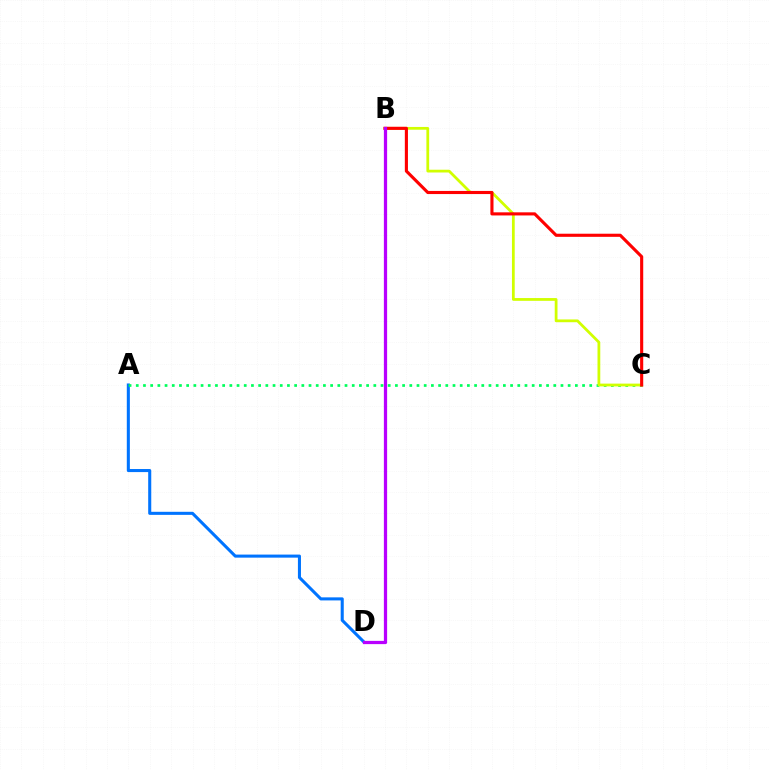{('A', 'D'): [{'color': '#0074ff', 'line_style': 'solid', 'thickness': 2.2}], ('A', 'C'): [{'color': '#00ff5c', 'line_style': 'dotted', 'thickness': 1.96}], ('B', 'C'): [{'color': '#d1ff00', 'line_style': 'solid', 'thickness': 1.99}, {'color': '#ff0000', 'line_style': 'solid', 'thickness': 2.24}], ('B', 'D'): [{'color': '#b900ff', 'line_style': 'solid', 'thickness': 2.34}]}